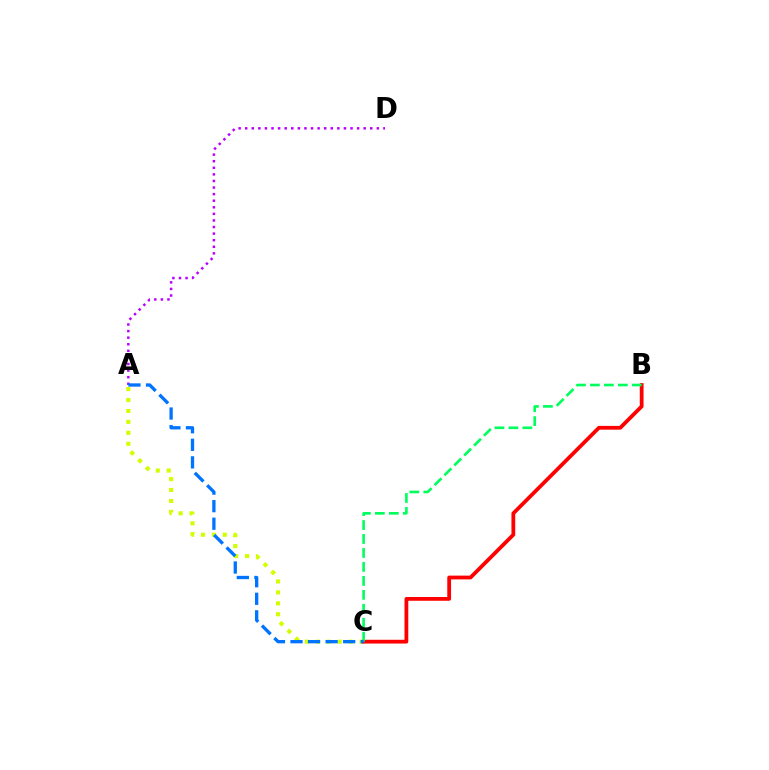{('A', 'D'): [{'color': '#b900ff', 'line_style': 'dotted', 'thickness': 1.79}], ('A', 'C'): [{'color': '#d1ff00', 'line_style': 'dotted', 'thickness': 2.97}, {'color': '#0074ff', 'line_style': 'dashed', 'thickness': 2.38}], ('B', 'C'): [{'color': '#ff0000', 'line_style': 'solid', 'thickness': 2.72}, {'color': '#00ff5c', 'line_style': 'dashed', 'thickness': 1.9}]}